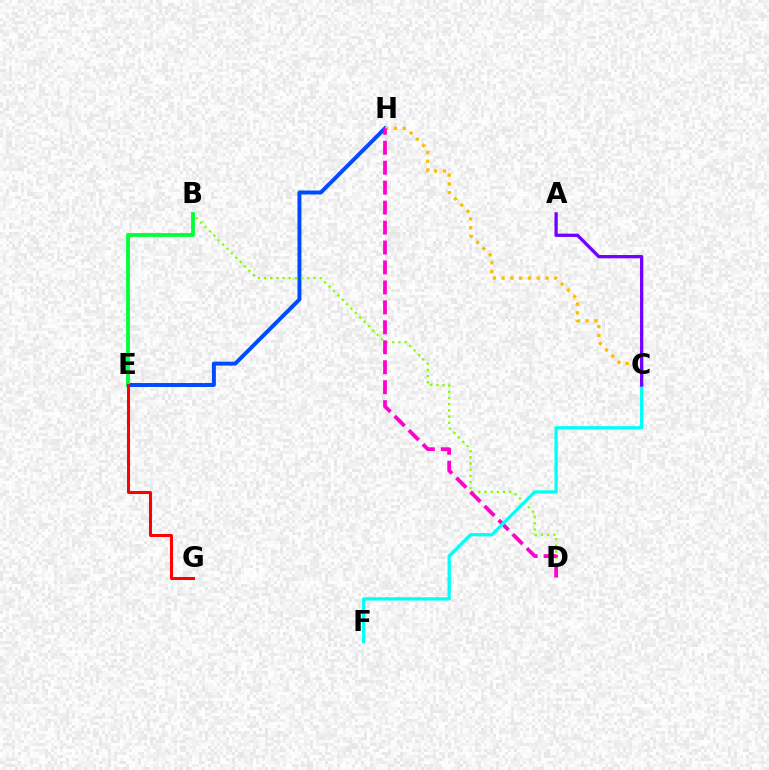{('E', 'H'): [{'color': '#004bff', 'line_style': 'solid', 'thickness': 2.85}], ('C', 'H'): [{'color': '#ffbd00', 'line_style': 'dotted', 'thickness': 2.39}], ('B', 'D'): [{'color': '#84ff00', 'line_style': 'dotted', 'thickness': 1.68}], ('D', 'H'): [{'color': '#ff00cf', 'line_style': 'dashed', 'thickness': 2.71}], ('C', 'F'): [{'color': '#00fff6', 'line_style': 'solid', 'thickness': 2.35}], ('B', 'E'): [{'color': '#00ff39', 'line_style': 'solid', 'thickness': 2.74}], ('E', 'G'): [{'color': '#ff0000', 'line_style': 'solid', 'thickness': 2.18}], ('A', 'C'): [{'color': '#7200ff', 'line_style': 'solid', 'thickness': 2.37}]}